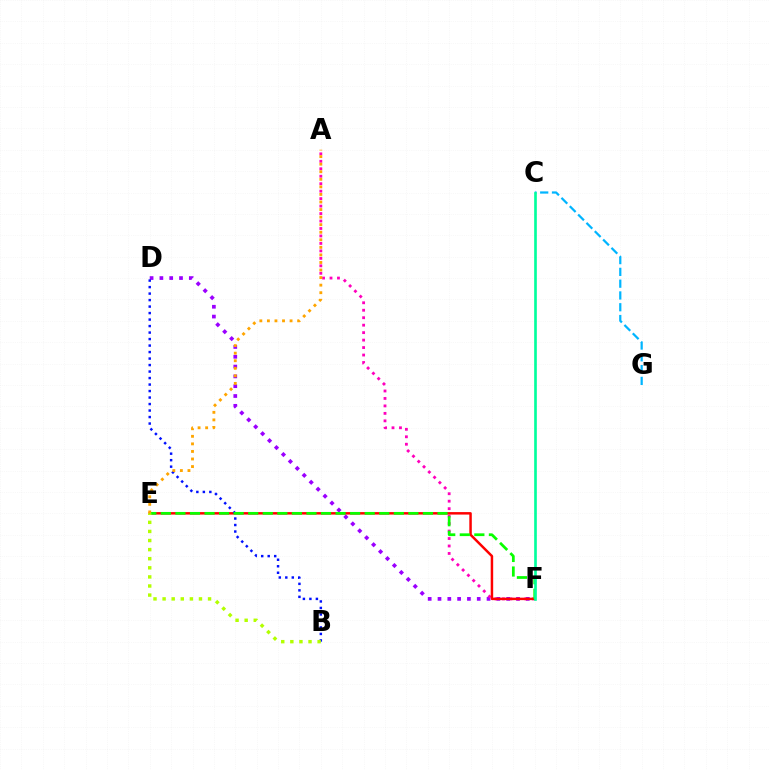{('D', 'F'): [{'color': '#9b00ff', 'line_style': 'dotted', 'thickness': 2.67}], ('A', 'F'): [{'color': '#ff00bd', 'line_style': 'dotted', 'thickness': 2.03}], ('E', 'F'): [{'color': '#ff0000', 'line_style': 'solid', 'thickness': 1.79}, {'color': '#08ff00', 'line_style': 'dashed', 'thickness': 1.98}], ('B', 'D'): [{'color': '#0010ff', 'line_style': 'dotted', 'thickness': 1.77}], ('A', 'E'): [{'color': '#ffa500', 'line_style': 'dotted', 'thickness': 2.05}], ('C', 'G'): [{'color': '#00b5ff', 'line_style': 'dashed', 'thickness': 1.6}], ('B', 'E'): [{'color': '#b3ff00', 'line_style': 'dotted', 'thickness': 2.47}], ('C', 'F'): [{'color': '#00ff9d', 'line_style': 'solid', 'thickness': 1.91}]}